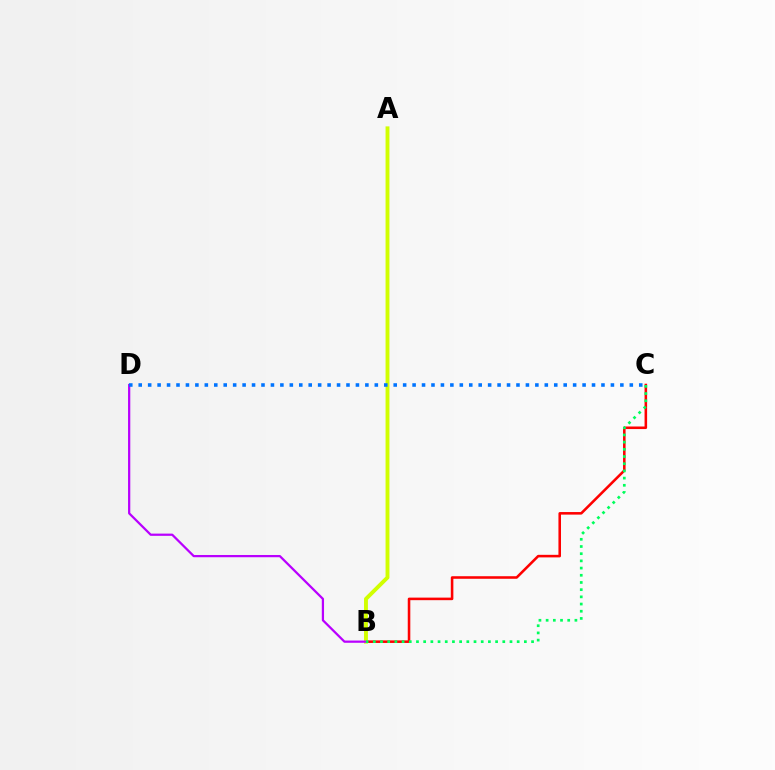{('B', 'C'): [{'color': '#ff0000', 'line_style': 'solid', 'thickness': 1.84}, {'color': '#00ff5c', 'line_style': 'dotted', 'thickness': 1.95}], ('A', 'B'): [{'color': '#d1ff00', 'line_style': 'solid', 'thickness': 2.8}], ('B', 'D'): [{'color': '#b900ff', 'line_style': 'solid', 'thickness': 1.61}], ('C', 'D'): [{'color': '#0074ff', 'line_style': 'dotted', 'thickness': 2.57}]}